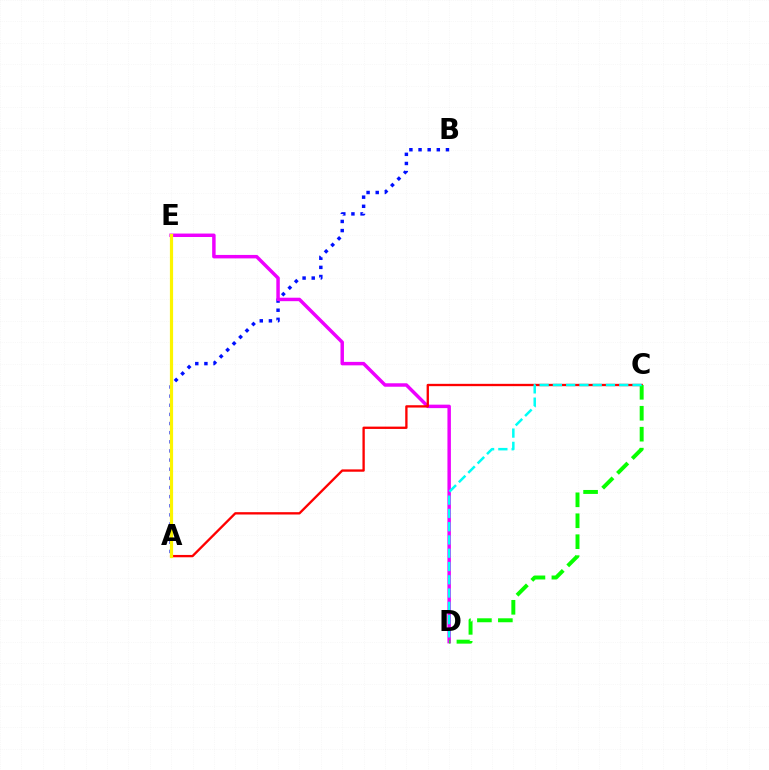{('A', 'B'): [{'color': '#0010ff', 'line_style': 'dotted', 'thickness': 2.48}], ('D', 'E'): [{'color': '#ee00ff', 'line_style': 'solid', 'thickness': 2.49}], ('A', 'C'): [{'color': '#ff0000', 'line_style': 'solid', 'thickness': 1.68}], ('C', 'D'): [{'color': '#08ff00', 'line_style': 'dashed', 'thickness': 2.85}, {'color': '#00fff6', 'line_style': 'dashed', 'thickness': 1.8}], ('A', 'E'): [{'color': '#fcf500', 'line_style': 'solid', 'thickness': 2.3}]}